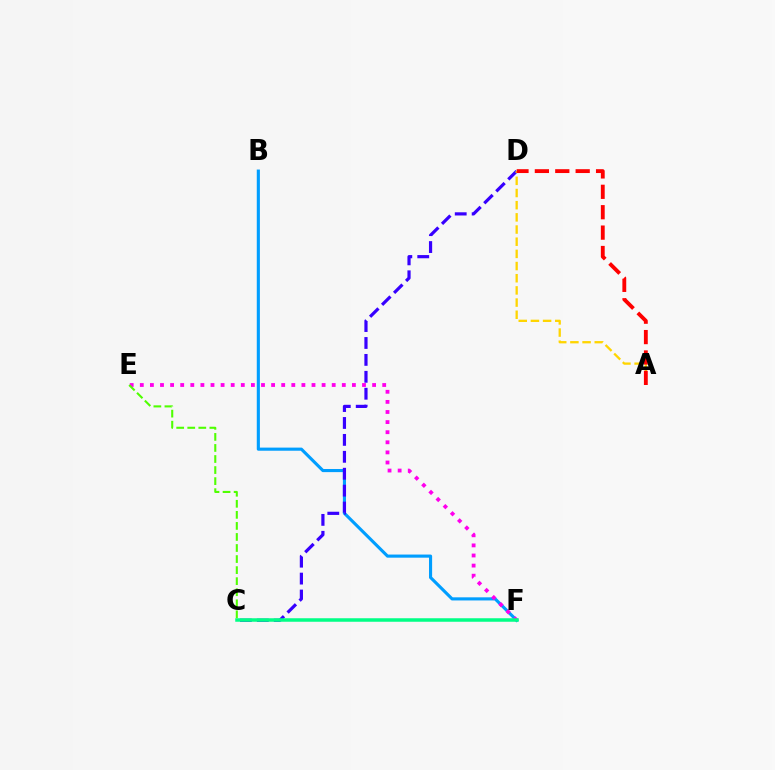{('B', 'F'): [{'color': '#009eff', 'line_style': 'solid', 'thickness': 2.25}], ('C', 'D'): [{'color': '#3700ff', 'line_style': 'dashed', 'thickness': 2.3}], ('A', 'D'): [{'color': '#ffd500', 'line_style': 'dashed', 'thickness': 1.65}, {'color': '#ff0000', 'line_style': 'dashed', 'thickness': 2.77}], ('E', 'F'): [{'color': '#ff00ed', 'line_style': 'dotted', 'thickness': 2.74}], ('C', 'F'): [{'color': '#00ff86', 'line_style': 'solid', 'thickness': 2.53}], ('C', 'E'): [{'color': '#4fff00', 'line_style': 'dashed', 'thickness': 1.5}]}